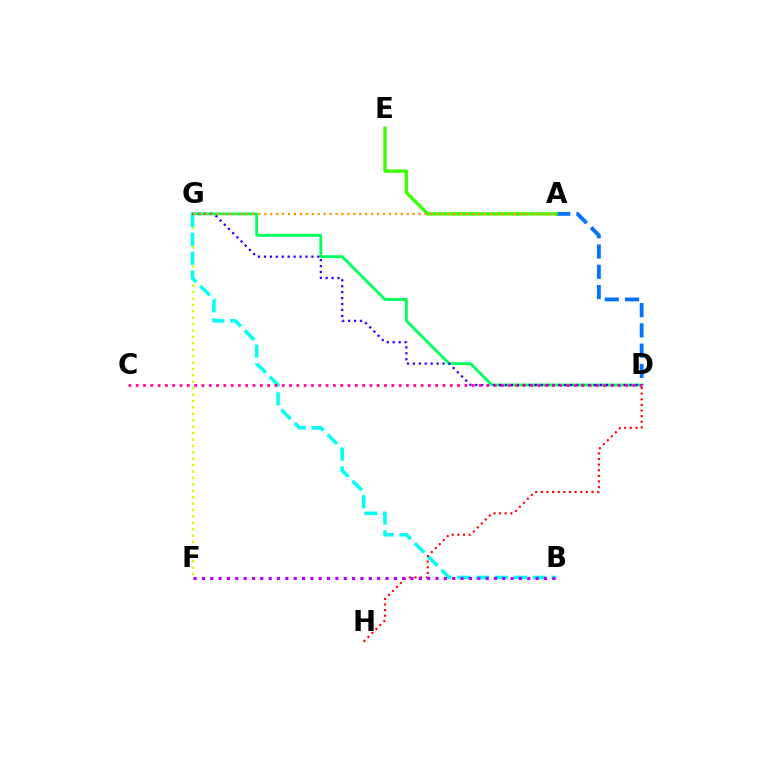{('D', 'G'): [{'color': '#00ff5c', 'line_style': 'solid', 'thickness': 2.04}, {'color': '#2500ff', 'line_style': 'dotted', 'thickness': 1.61}], ('A', 'D'): [{'color': '#0074ff', 'line_style': 'dashed', 'thickness': 2.75}], ('F', 'G'): [{'color': '#d1ff00', 'line_style': 'dotted', 'thickness': 1.74}], ('A', 'E'): [{'color': '#3dff00', 'line_style': 'solid', 'thickness': 2.43}], ('B', 'G'): [{'color': '#00fff6', 'line_style': 'dashed', 'thickness': 2.56}], ('D', 'H'): [{'color': '#ff0000', 'line_style': 'dotted', 'thickness': 1.53}], ('A', 'G'): [{'color': '#ff9400', 'line_style': 'dotted', 'thickness': 1.61}], ('B', 'F'): [{'color': '#b900ff', 'line_style': 'dotted', 'thickness': 2.27}], ('C', 'D'): [{'color': '#ff00ac', 'line_style': 'dotted', 'thickness': 1.98}]}